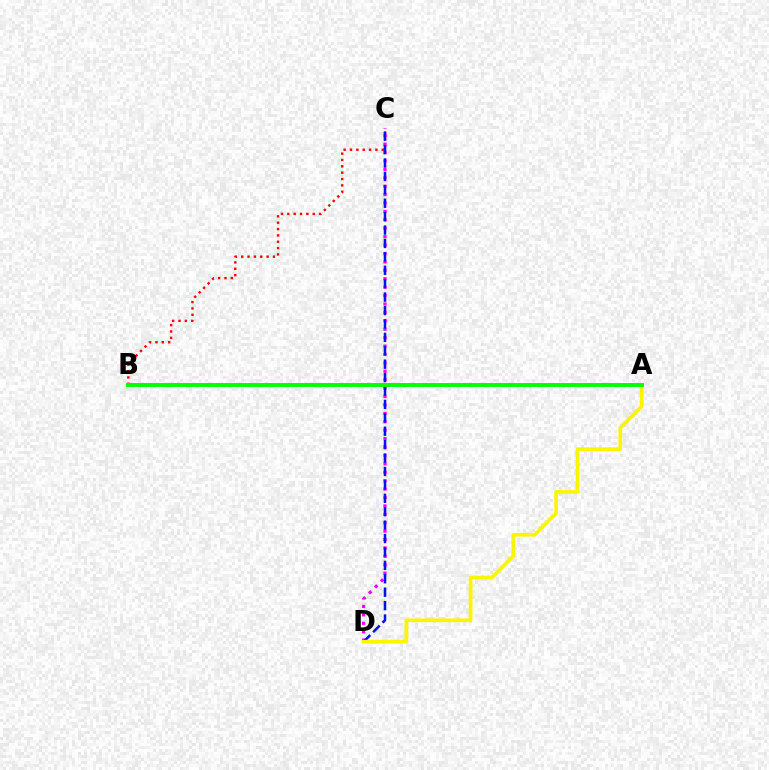{('B', 'C'): [{'color': '#ff0000', 'line_style': 'dotted', 'thickness': 1.73}], ('C', 'D'): [{'color': '#ee00ff', 'line_style': 'dotted', 'thickness': 2.29}, {'color': '#0010ff', 'line_style': 'dashed', 'thickness': 1.82}], ('A', 'B'): [{'color': '#00fff6', 'line_style': 'solid', 'thickness': 2.59}, {'color': '#08ff00', 'line_style': 'solid', 'thickness': 2.77}], ('A', 'D'): [{'color': '#fcf500', 'line_style': 'solid', 'thickness': 2.65}]}